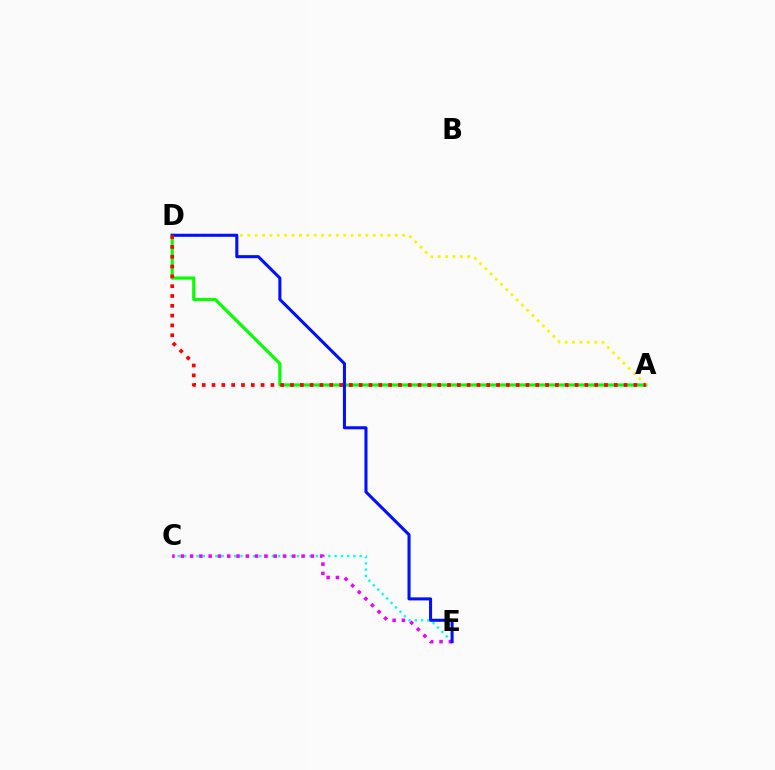{('A', 'D'): [{'color': '#08ff00', 'line_style': 'solid', 'thickness': 2.28}, {'color': '#fcf500', 'line_style': 'dotted', 'thickness': 2.0}, {'color': '#ff0000', 'line_style': 'dotted', 'thickness': 2.67}], ('C', 'E'): [{'color': '#00fff6', 'line_style': 'dotted', 'thickness': 1.7}, {'color': '#ee00ff', 'line_style': 'dotted', 'thickness': 2.52}], ('D', 'E'): [{'color': '#0010ff', 'line_style': 'solid', 'thickness': 2.2}]}